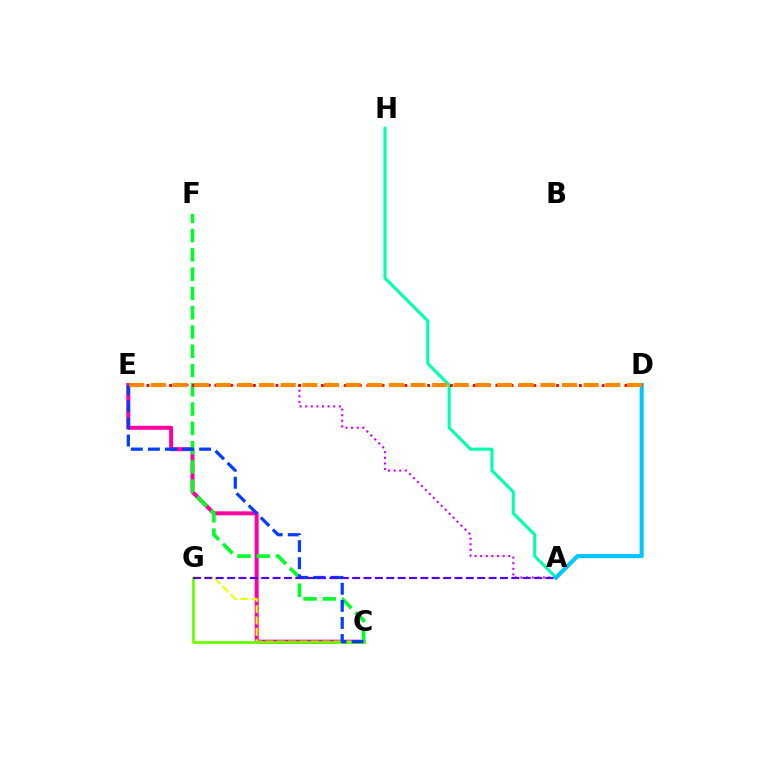{('C', 'E'): [{'color': '#ff00a0', 'line_style': 'solid', 'thickness': 2.87}, {'color': '#003fff', 'line_style': 'dashed', 'thickness': 2.32}], ('C', 'F'): [{'color': '#00ff27', 'line_style': 'dashed', 'thickness': 2.62}], ('C', 'G'): [{'color': '#eeff00', 'line_style': 'dashed', 'thickness': 1.54}, {'color': '#66ff00', 'line_style': 'solid', 'thickness': 1.98}], ('A', 'H'): [{'color': '#00ffaf', 'line_style': 'solid', 'thickness': 2.23}], ('A', 'E'): [{'color': '#d600ff', 'line_style': 'dotted', 'thickness': 1.52}], ('A', 'D'): [{'color': '#00c7ff', 'line_style': 'solid', 'thickness': 2.96}], ('A', 'G'): [{'color': '#4f00ff', 'line_style': 'dashed', 'thickness': 1.54}], ('D', 'E'): [{'color': '#ff0000', 'line_style': 'dotted', 'thickness': 2.06}, {'color': '#ff8800', 'line_style': 'dashed', 'thickness': 2.94}]}